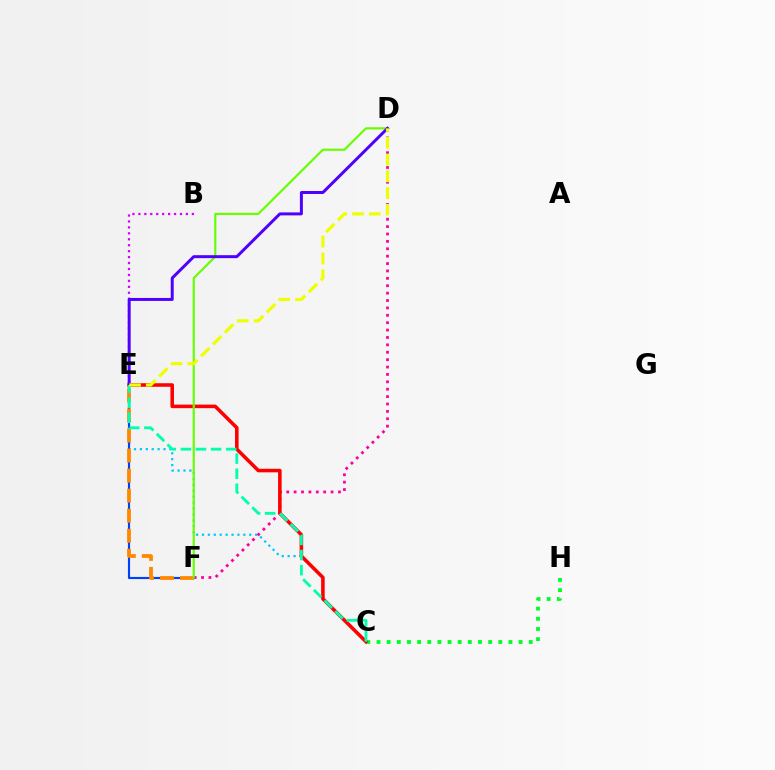{('C', 'E'): [{'color': '#00c7ff', 'line_style': 'dotted', 'thickness': 1.6}, {'color': '#ff0000', 'line_style': 'solid', 'thickness': 2.56}, {'color': '#00ffaf', 'line_style': 'dashed', 'thickness': 2.05}], ('D', 'F'): [{'color': '#ff00a0', 'line_style': 'dotted', 'thickness': 2.01}, {'color': '#66ff00', 'line_style': 'solid', 'thickness': 1.56}], ('C', 'H'): [{'color': '#00ff27', 'line_style': 'dotted', 'thickness': 2.76}], ('E', 'F'): [{'color': '#003fff', 'line_style': 'solid', 'thickness': 1.54}, {'color': '#ff8800', 'line_style': 'dashed', 'thickness': 2.72}], ('B', 'E'): [{'color': '#d600ff', 'line_style': 'dotted', 'thickness': 1.61}], ('D', 'E'): [{'color': '#4f00ff', 'line_style': 'solid', 'thickness': 2.14}, {'color': '#eeff00', 'line_style': 'dashed', 'thickness': 2.28}]}